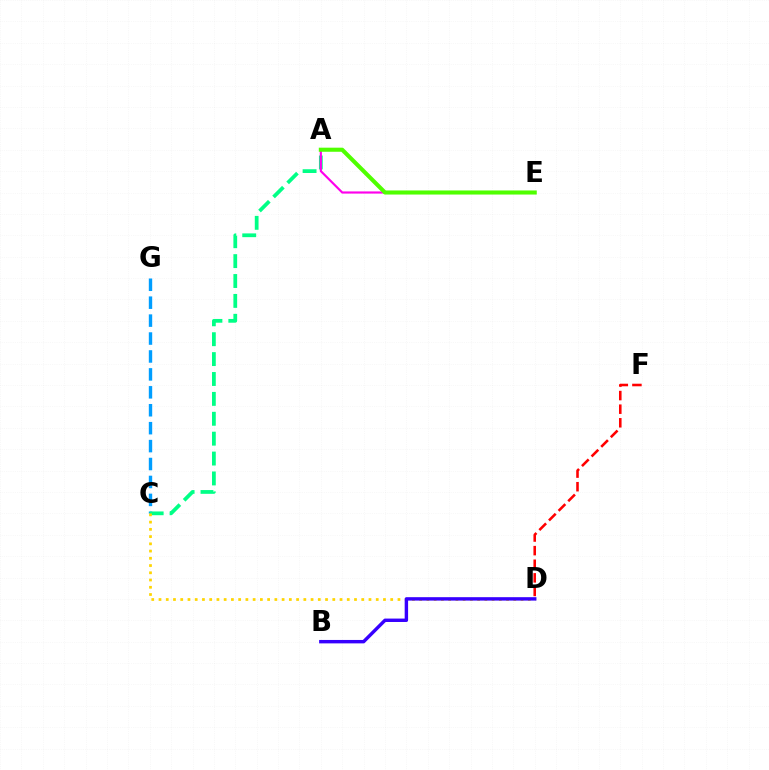{('C', 'G'): [{'color': '#009eff', 'line_style': 'dashed', 'thickness': 2.44}], ('A', 'C'): [{'color': '#00ff86', 'line_style': 'dashed', 'thickness': 2.7}], ('C', 'D'): [{'color': '#ffd500', 'line_style': 'dotted', 'thickness': 1.97}], ('A', 'E'): [{'color': '#ff00ed', 'line_style': 'solid', 'thickness': 1.55}, {'color': '#4fff00', 'line_style': 'solid', 'thickness': 2.94}], ('B', 'D'): [{'color': '#3700ff', 'line_style': 'solid', 'thickness': 2.46}], ('D', 'F'): [{'color': '#ff0000', 'line_style': 'dashed', 'thickness': 1.85}]}